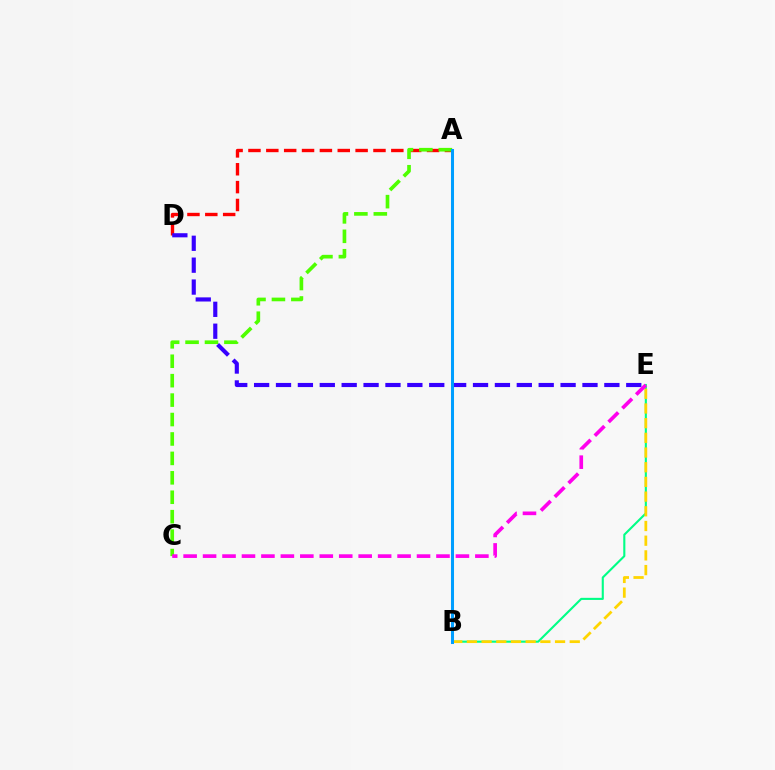{('B', 'E'): [{'color': '#00ff86', 'line_style': 'solid', 'thickness': 1.52}, {'color': '#ffd500', 'line_style': 'dashed', 'thickness': 2.0}], ('A', 'D'): [{'color': '#ff0000', 'line_style': 'dashed', 'thickness': 2.43}], ('A', 'C'): [{'color': '#4fff00', 'line_style': 'dashed', 'thickness': 2.64}], ('D', 'E'): [{'color': '#3700ff', 'line_style': 'dashed', 'thickness': 2.97}], ('A', 'B'): [{'color': '#009eff', 'line_style': 'solid', 'thickness': 2.18}], ('C', 'E'): [{'color': '#ff00ed', 'line_style': 'dashed', 'thickness': 2.64}]}